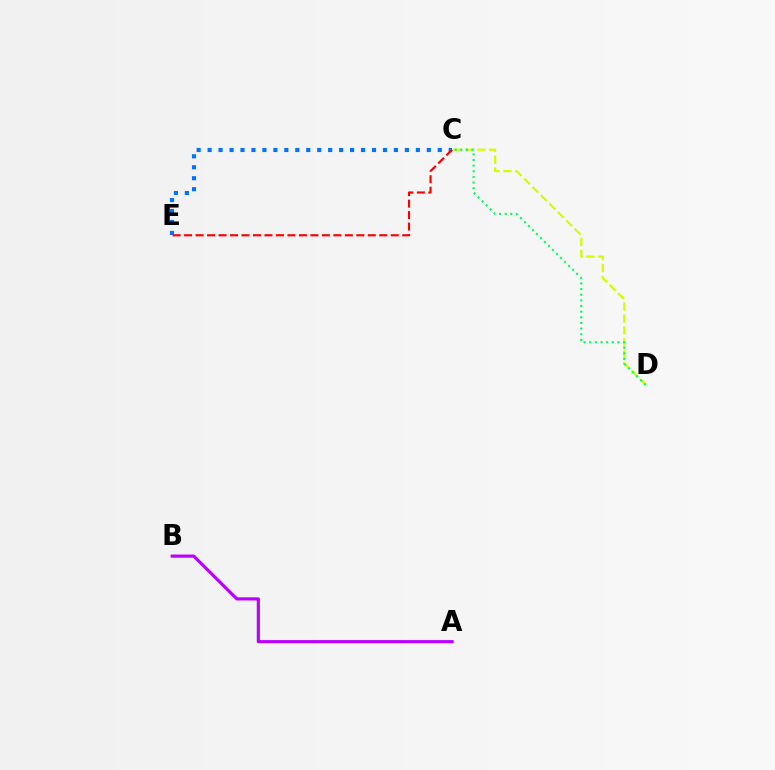{('C', 'D'): [{'color': '#d1ff00', 'line_style': 'dashed', 'thickness': 1.61}, {'color': '#00ff5c', 'line_style': 'dotted', 'thickness': 1.54}], ('C', 'E'): [{'color': '#0074ff', 'line_style': 'dotted', 'thickness': 2.98}, {'color': '#ff0000', 'line_style': 'dashed', 'thickness': 1.56}], ('A', 'B'): [{'color': '#b900ff', 'line_style': 'solid', 'thickness': 2.27}]}